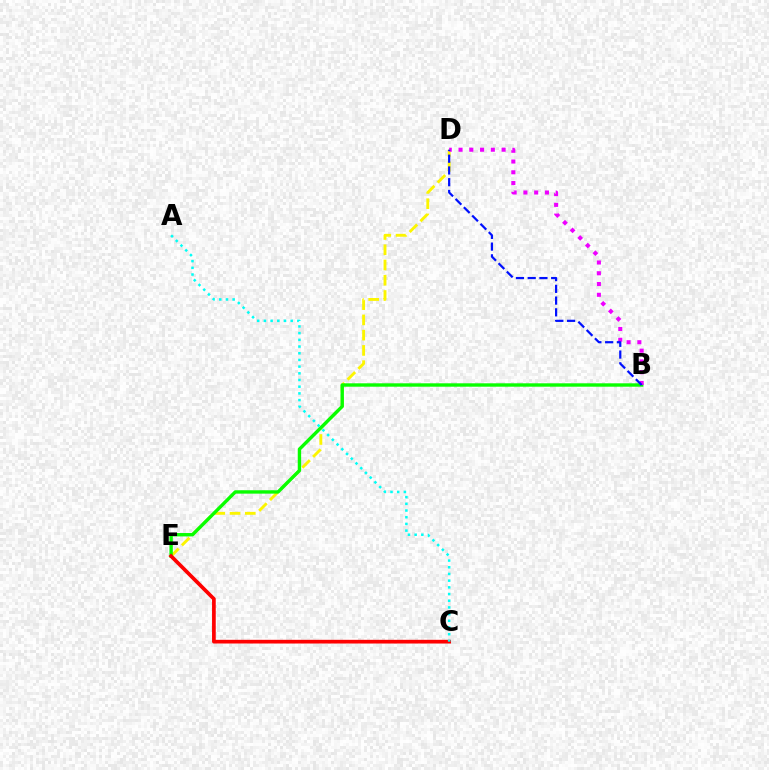{('D', 'E'): [{'color': '#fcf500', 'line_style': 'dashed', 'thickness': 2.07}], ('B', 'E'): [{'color': '#08ff00', 'line_style': 'solid', 'thickness': 2.44}], ('C', 'E'): [{'color': '#ff0000', 'line_style': 'solid', 'thickness': 2.66}], ('B', 'D'): [{'color': '#ee00ff', 'line_style': 'dotted', 'thickness': 2.92}, {'color': '#0010ff', 'line_style': 'dashed', 'thickness': 1.59}], ('A', 'C'): [{'color': '#00fff6', 'line_style': 'dotted', 'thickness': 1.82}]}